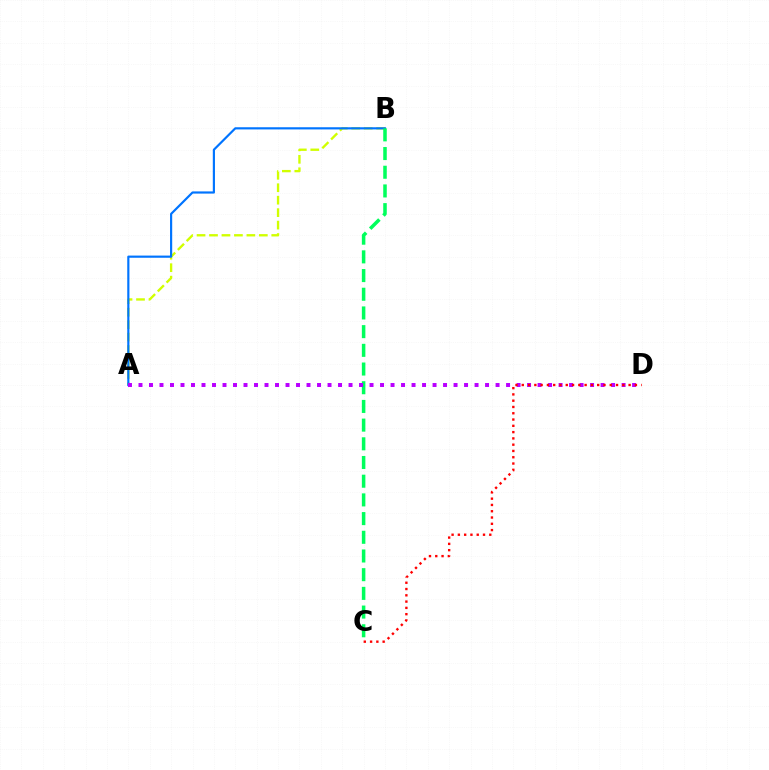{('A', 'B'): [{'color': '#d1ff00', 'line_style': 'dashed', 'thickness': 1.69}, {'color': '#0074ff', 'line_style': 'solid', 'thickness': 1.57}], ('B', 'C'): [{'color': '#00ff5c', 'line_style': 'dashed', 'thickness': 2.54}], ('A', 'D'): [{'color': '#b900ff', 'line_style': 'dotted', 'thickness': 2.85}], ('C', 'D'): [{'color': '#ff0000', 'line_style': 'dotted', 'thickness': 1.71}]}